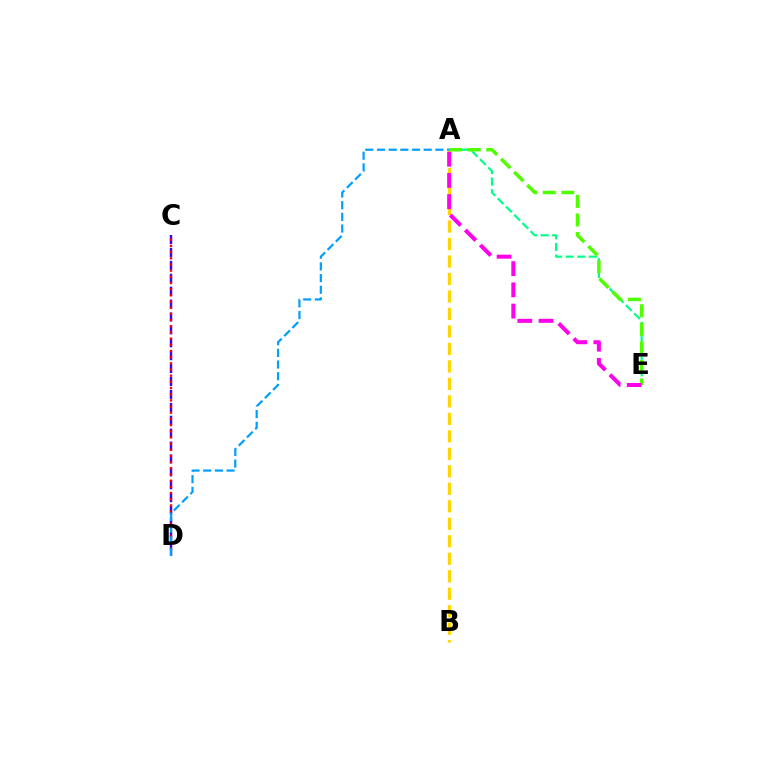{('A', 'E'): [{'color': '#00ff86', 'line_style': 'dashed', 'thickness': 1.58}, {'color': '#4fff00', 'line_style': 'dashed', 'thickness': 2.52}, {'color': '#ff00ed', 'line_style': 'dashed', 'thickness': 2.88}], ('A', 'B'): [{'color': '#ffd500', 'line_style': 'dashed', 'thickness': 2.38}], ('C', 'D'): [{'color': '#3700ff', 'line_style': 'dashed', 'thickness': 1.75}, {'color': '#ff0000', 'line_style': 'dotted', 'thickness': 1.68}], ('A', 'D'): [{'color': '#009eff', 'line_style': 'dashed', 'thickness': 1.59}]}